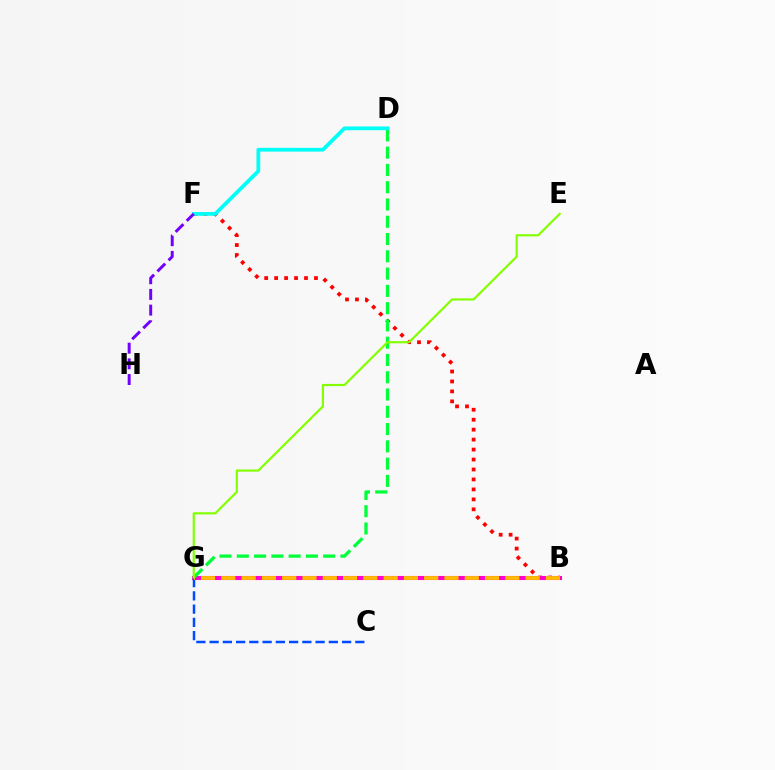{('B', 'F'): [{'color': '#ff0000', 'line_style': 'dotted', 'thickness': 2.71}], ('B', 'G'): [{'color': '#ff00cf', 'line_style': 'solid', 'thickness': 2.93}, {'color': '#ffbd00', 'line_style': 'dashed', 'thickness': 2.76}], ('C', 'G'): [{'color': '#004bff', 'line_style': 'dashed', 'thickness': 1.8}], ('D', 'G'): [{'color': '#00ff39', 'line_style': 'dashed', 'thickness': 2.35}], ('D', 'F'): [{'color': '#00fff6', 'line_style': 'solid', 'thickness': 2.71}], ('F', 'H'): [{'color': '#7200ff', 'line_style': 'dashed', 'thickness': 2.13}], ('E', 'G'): [{'color': '#84ff00', 'line_style': 'solid', 'thickness': 1.57}]}